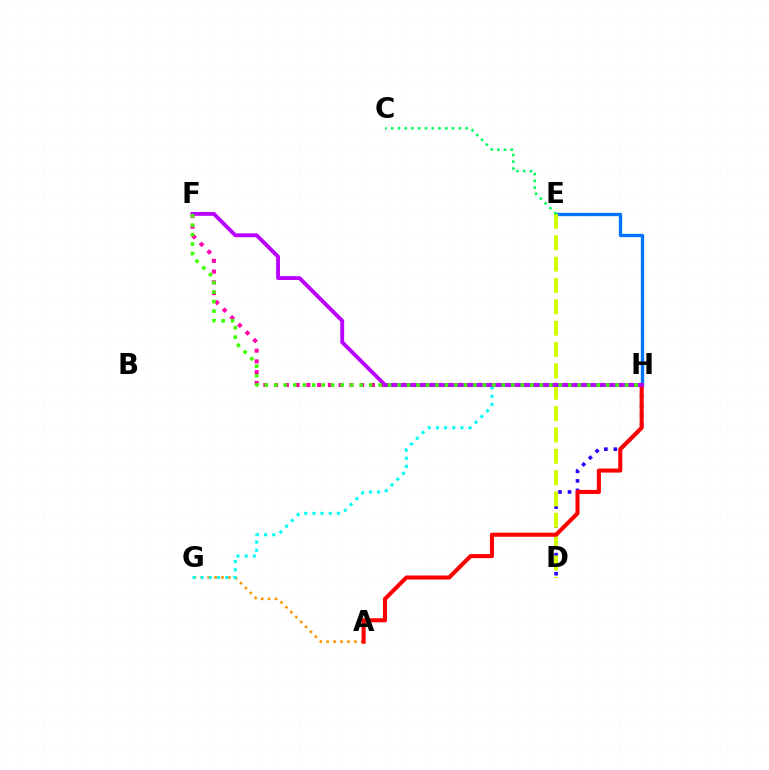{('A', 'G'): [{'color': '#ff9400', 'line_style': 'dotted', 'thickness': 1.88}], ('D', 'H'): [{'color': '#2500ff', 'line_style': 'dotted', 'thickness': 2.59}], ('E', 'H'): [{'color': '#0074ff', 'line_style': 'solid', 'thickness': 2.4}], ('F', 'H'): [{'color': '#ff00ac', 'line_style': 'dotted', 'thickness': 2.92}, {'color': '#b900ff', 'line_style': 'solid', 'thickness': 2.77}, {'color': '#3dff00', 'line_style': 'dotted', 'thickness': 2.58}], ('D', 'E'): [{'color': '#d1ff00', 'line_style': 'dashed', 'thickness': 2.9}], ('A', 'H'): [{'color': '#ff0000', 'line_style': 'solid', 'thickness': 2.93}], ('G', 'H'): [{'color': '#00fff6', 'line_style': 'dotted', 'thickness': 2.22}], ('C', 'E'): [{'color': '#00ff5c', 'line_style': 'dotted', 'thickness': 1.84}]}